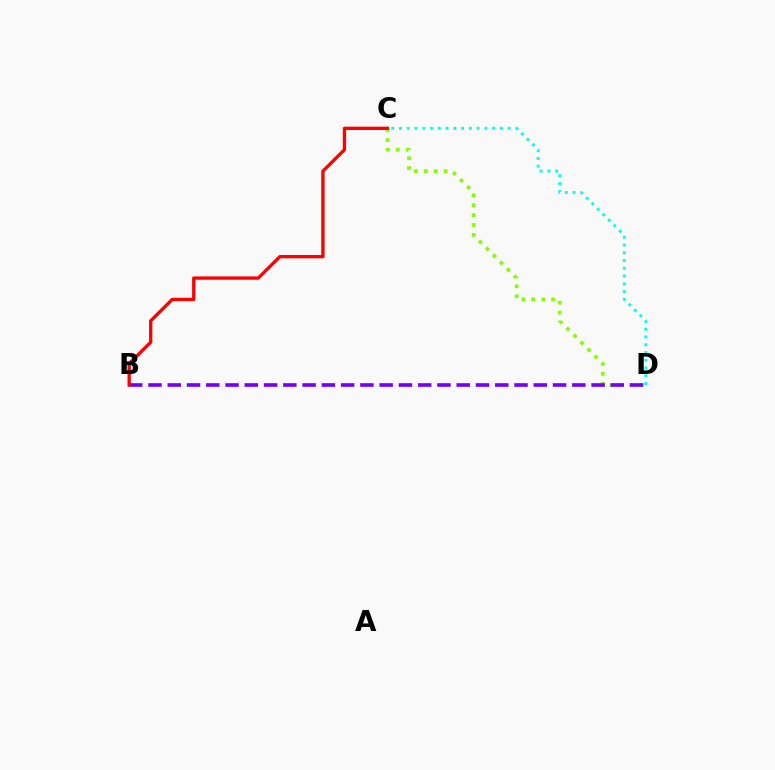{('C', 'D'): [{'color': '#84ff00', 'line_style': 'dotted', 'thickness': 2.69}, {'color': '#00fff6', 'line_style': 'dotted', 'thickness': 2.11}], ('B', 'D'): [{'color': '#7200ff', 'line_style': 'dashed', 'thickness': 2.62}], ('B', 'C'): [{'color': '#ff0000', 'line_style': 'solid', 'thickness': 2.38}]}